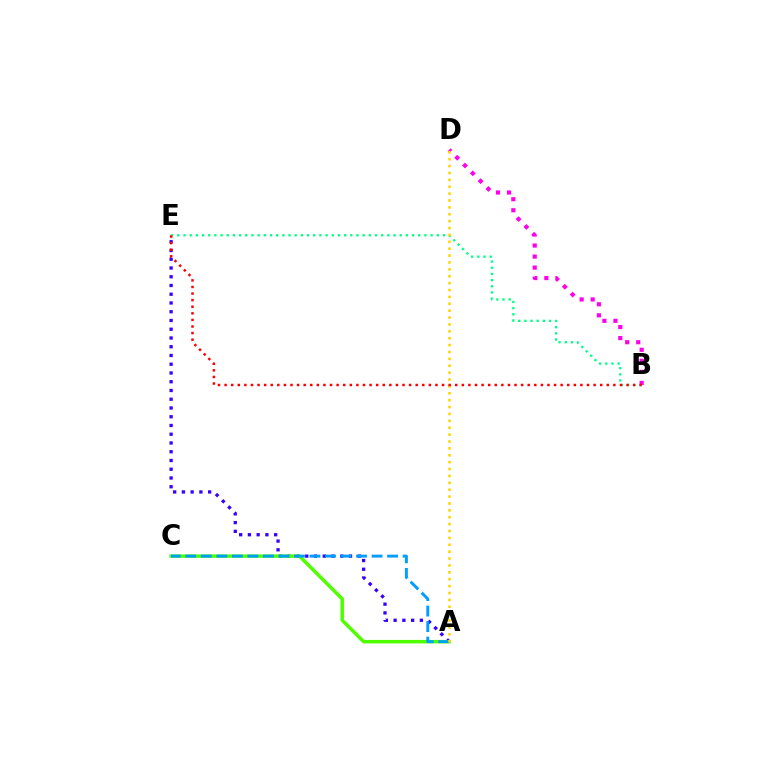{('B', 'E'): [{'color': '#00ff86', 'line_style': 'dotted', 'thickness': 1.68}, {'color': '#ff0000', 'line_style': 'dotted', 'thickness': 1.79}], ('A', 'E'): [{'color': '#3700ff', 'line_style': 'dotted', 'thickness': 2.38}], ('B', 'D'): [{'color': '#ff00ed', 'line_style': 'dotted', 'thickness': 3.0}], ('A', 'C'): [{'color': '#4fff00', 'line_style': 'solid', 'thickness': 2.5}, {'color': '#009eff', 'line_style': 'dashed', 'thickness': 2.11}], ('A', 'D'): [{'color': '#ffd500', 'line_style': 'dotted', 'thickness': 1.87}]}